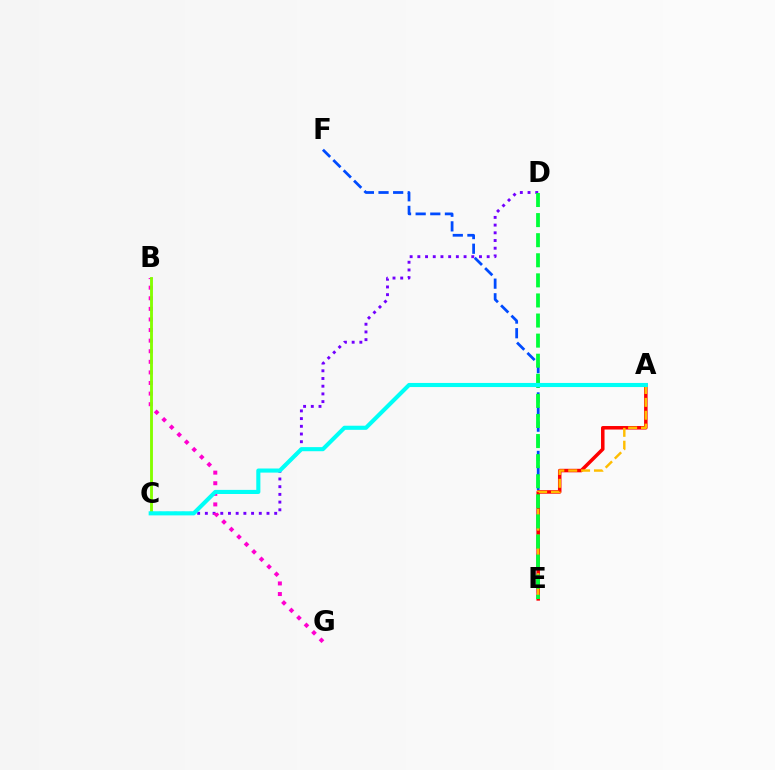{('E', 'F'): [{'color': '#004bff', 'line_style': 'dashed', 'thickness': 1.99}], ('A', 'E'): [{'color': '#ff0000', 'line_style': 'solid', 'thickness': 2.53}, {'color': '#ffbd00', 'line_style': 'dashed', 'thickness': 1.75}], ('C', 'D'): [{'color': '#7200ff', 'line_style': 'dotted', 'thickness': 2.09}], ('D', 'E'): [{'color': '#00ff39', 'line_style': 'dashed', 'thickness': 2.73}], ('B', 'G'): [{'color': '#ff00cf', 'line_style': 'dotted', 'thickness': 2.88}], ('B', 'C'): [{'color': '#84ff00', 'line_style': 'solid', 'thickness': 2.06}], ('A', 'C'): [{'color': '#00fff6', 'line_style': 'solid', 'thickness': 2.95}]}